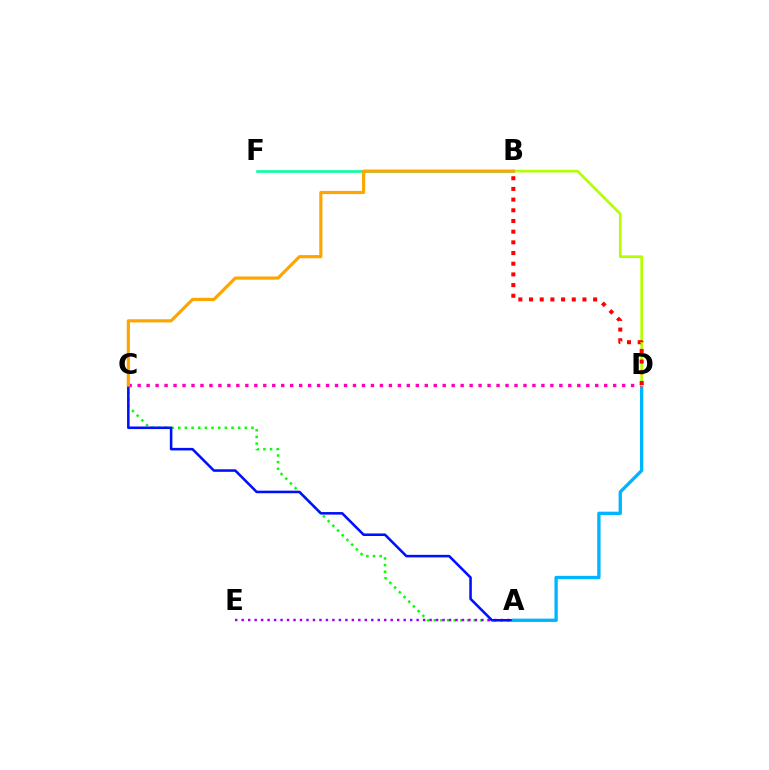{('A', 'C'): [{'color': '#08ff00', 'line_style': 'dotted', 'thickness': 1.81}, {'color': '#0010ff', 'line_style': 'solid', 'thickness': 1.84}], ('A', 'E'): [{'color': '#9b00ff', 'line_style': 'dotted', 'thickness': 1.76}], ('A', 'D'): [{'color': '#00b5ff', 'line_style': 'solid', 'thickness': 2.4}], ('C', 'D'): [{'color': '#ff00bd', 'line_style': 'dotted', 'thickness': 2.44}], ('B', 'D'): [{'color': '#b3ff00', 'line_style': 'solid', 'thickness': 1.93}, {'color': '#ff0000', 'line_style': 'dotted', 'thickness': 2.9}], ('B', 'F'): [{'color': '#00ff9d', 'line_style': 'solid', 'thickness': 1.84}], ('B', 'C'): [{'color': '#ffa500', 'line_style': 'solid', 'thickness': 2.28}]}